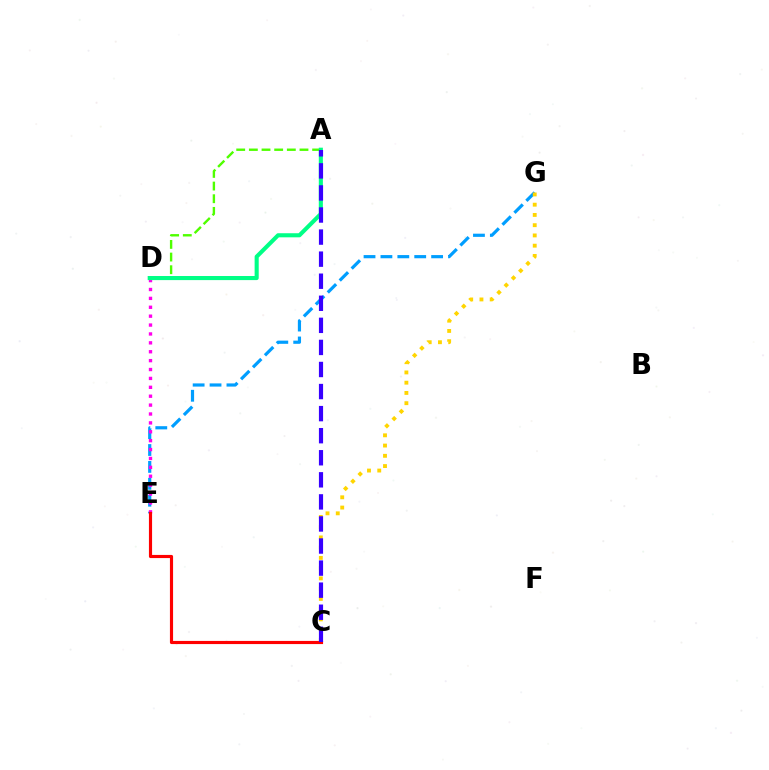{('E', 'G'): [{'color': '#009eff', 'line_style': 'dashed', 'thickness': 2.3}], ('D', 'E'): [{'color': '#ff00ed', 'line_style': 'dotted', 'thickness': 2.42}], ('A', 'D'): [{'color': '#4fff00', 'line_style': 'dashed', 'thickness': 1.72}, {'color': '#00ff86', 'line_style': 'solid', 'thickness': 2.95}], ('C', 'E'): [{'color': '#ff0000', 'line_style': 'solid', 'thickness': 2.27}], ('C', 'G'): [{'color': '#ffd500', 'line_style': 'dotted', 'thickness': 2.78}], ('A', 'C'): [{'color': '#3700ff', 'line_style': 'dashed', 'thickness': 3.0}]}